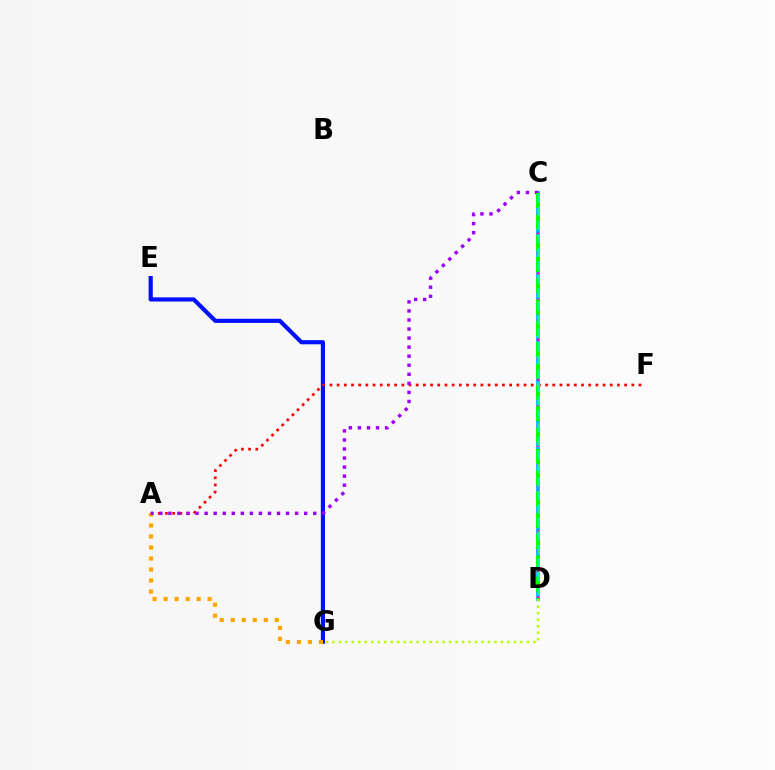{('E', 'G'): [{'color': '#0010ff', 'line_style': 'solid', 'thickness': 2.99}], ('A', 'F'): [{'color': '#ff0000', 'line_style': 'dotted', 'thickness': 1.95}], ('C', 'D'): [{'color': '#00b5ff', 'line_style': 'solid', 'thickness': 2.74}, {'color': '#ff00bd', 'line_style': 'dotted', 'thickness': 1.8}, {'color': '#08ff00', 'line_style': 'dashed', 'thickness': 2.9}, {'color': '#00ff9d', 'line_style': 'dashed', 'thickness': 1.84}], ('A', 'G'): [{'color': '#ffa500', 'line_style': 'dotted', 'thickness': 2.99}], ('A', 'C'): [{'color': '#9b00ff', 'line_style': 'dotted', 'thickness': 2.46}], ('D', 'G'): [{'color': '#b3ff00', 'line_style': 'dotted', 'thickness': 1.76}]}